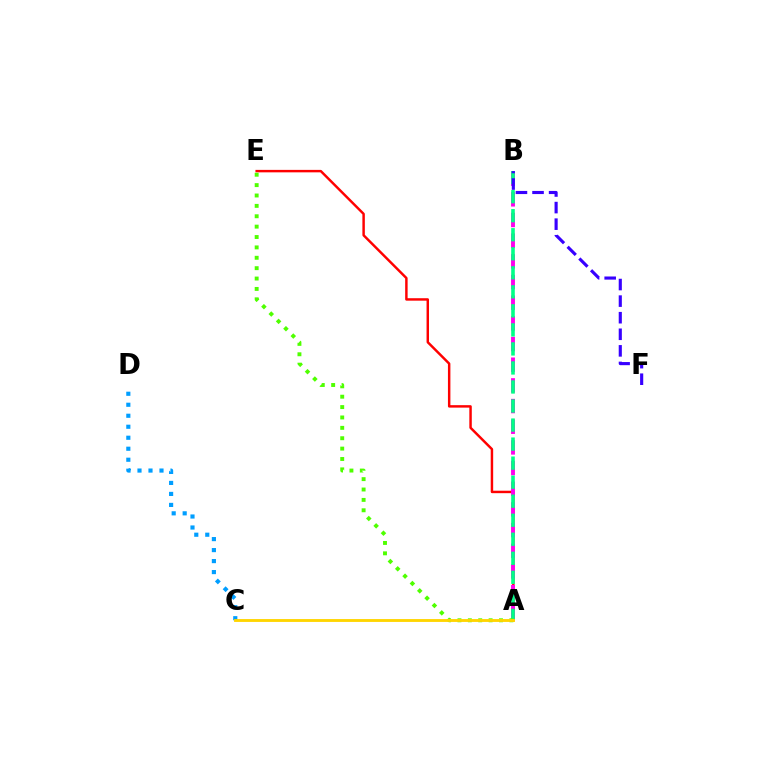{('A', 'E'): [{'color': '#ff0000', 'line_style': 'solid', 'thickness': 1.77}, {'color': '#4fff00', 'line_style': 'dotted', 'thickness': 2.82}], ('A', 'B'): [{'color': '#ff00ed', 'line_style': 'dashed', 'thickness': 2.81}, {'color': '#00ff86', 'line_style': 'dashed', 'thickness': 2.59}], ('C', 'D'): [{'color': '#009eff', 'line_style': 'dotted', 'thickness': 2.99}], ('B', 'F'): [{'color': '#3700ff', 'line_style': 'dashed', 'thickness': 2.25}], ('A', 'C'): [{'color': '#ffd500', 'line_style': 'solid', 'thickness': 2.06}]}